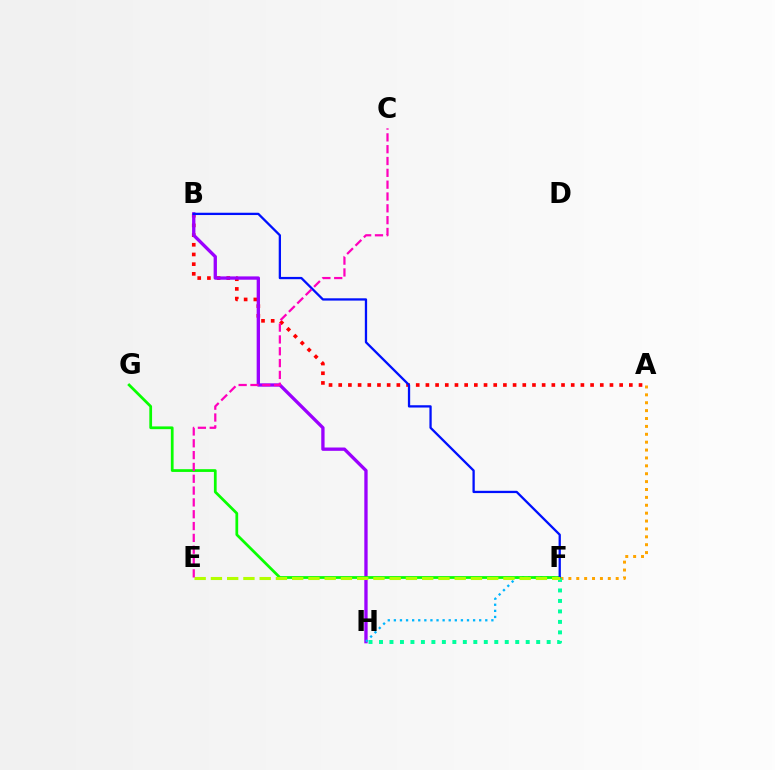{('A', 'B'): [{'color': '#ff0000', 'line_style': 'dotted', 'thickness': 2.63}], ('A', 'F'): [{'color': '#ffa500', 'line_style': 'dotted', 'thickness': 2.14}], ('F', 'H'): [{'color': '#00ff9d', 'line_style': 'dotted', 'thickness': 2.85}, {'color': '#00b5ff', 'line_style': 'dotted', 'thickness': 1.66}], ('B', 'H'): [{'color': '#9b00ff', 'line_style': 'solid', 'thickness': 2.39}], ('F', 'G'): [{'color': '#08ff00', 'line_style': 'solid', 'thickness': 1.98}], ('B', 'F'): [{'color': '#0010ff', 'line_style': 'solid', 'thickness': 1.65}], ('E', 'F'): [{'color': '#b3ff00', 'line_style': 'dashed', 'thickness': 2.21}], ('C', 'E'): [{'color': '#ff00bd', 'line_style': 'dashed', 'thickness': 1.61}]}